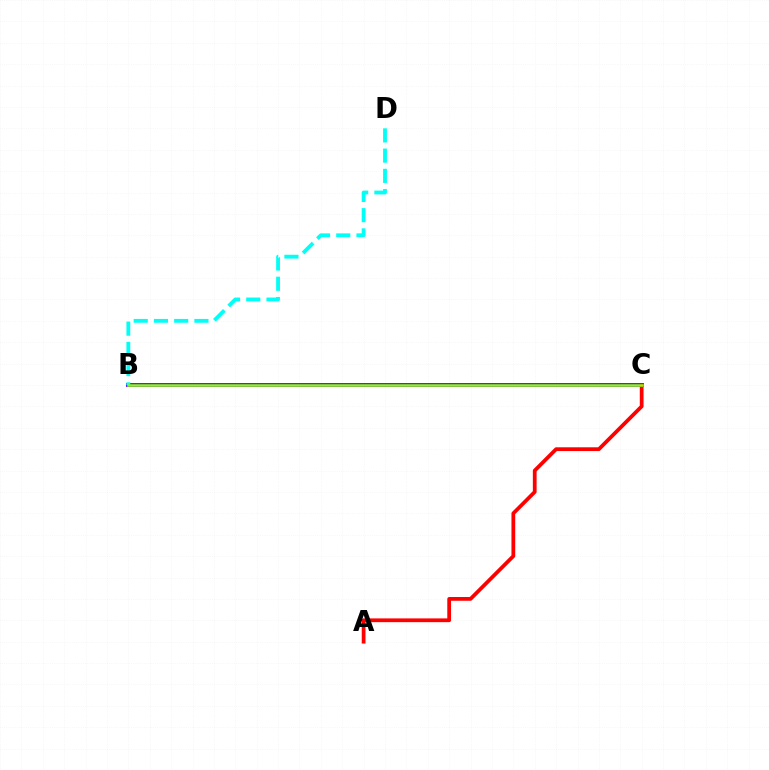{('B', 'C'): [{'color': '#7200ff', 'line_style': 'solid', 'thickness': 2.8}, {'color': '#84ff00', 'line_style': 'solid', 'thickness': 1.81}], ('A', 'C'): [{'color': '#ff0000', 'line_style': 'solid', 'thickness': 2.71}], ('B', 'D'): [{'color': '#00fff6', 'line_style': 'dashed', 'thickness': 2.75}]}